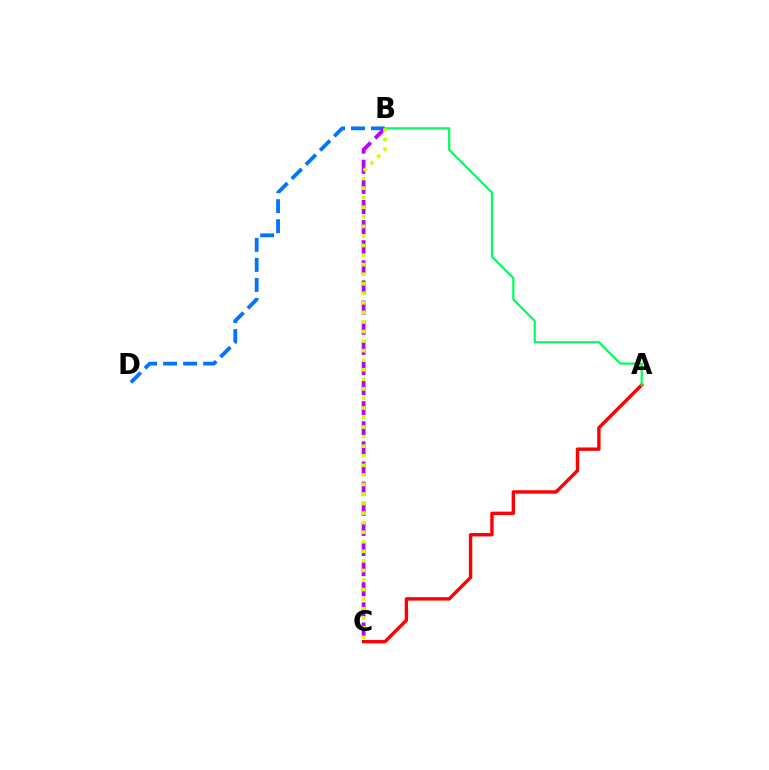{('B', 'D'): [{'color': '#0074ff', 'line_style': 'dashed', 'thickness': 2.72}], ('B', 'C'): [{'color': '#b900ff', 'line_style': 'dashed', 'thickness': 2.73}, {'color': '#d1ff00', 'line_style': 'dotted', 'thickness': 2.6}], ('A', 'C'): [{'color': '#ff0000', 'line_style': 'solid', 'thickness': 2.45}], ('A', 'B'): [{'color': '#00ff5c', 'line_style': 'solid', 'thickness': 1.59}]}